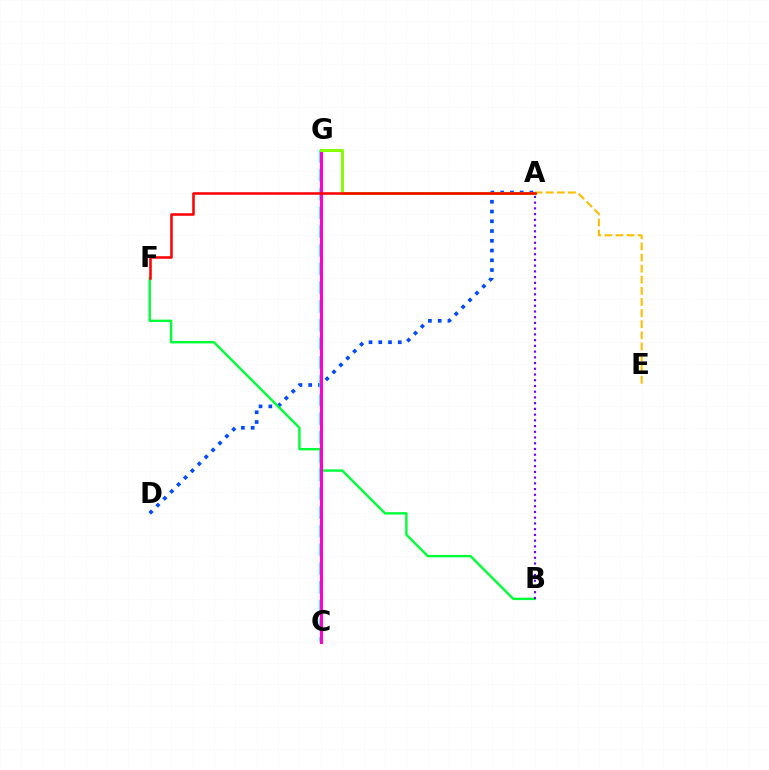{('A', 'D'): [{'color': '#004bff', 'line_style': 'dotted', 'thickness': 2.65}], ('C', 'G'): [{'color': '#00fff6', 'line_style': 'dashed', 'thickness': 2.54}, {'color': '#ff00cf', 'line_style': 'solid', 'thickness': 2.23}], ('A', 'E'): [{'color': '#ffbd00', 'line_style': 'dashed', 'thickness': 1.51}], ('B', 'F'): [{'color': '#00ff39', 'line_style': 'solid', 'thickness': 1.73}], ('A', 'G'): [{'color': '#84ff00', 'line_style': 'solid', 'thickness': 2.11}], ('A', 'F'): [{'color': '#ff0000', 'line_style': 'solid', 'thickness': 1.83}], ('A', 'B'): [{'color': '#7200ff', 'line_style': 'dotted', 'thickness': 1.56}]}